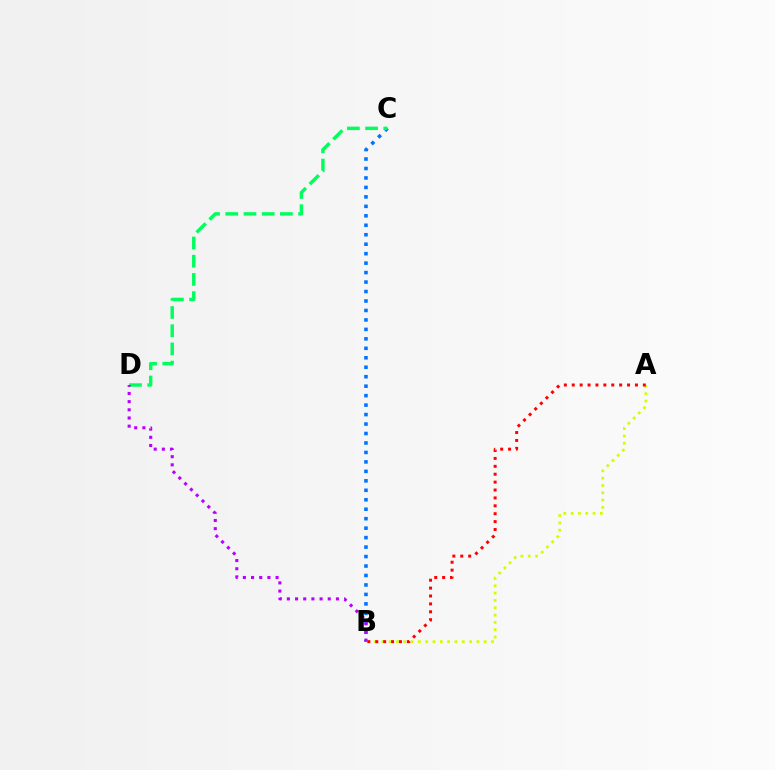{('B', 'C'): [{'color': '#0074ff', 'line_style': 'dotted', 'thickness': 2.57}], ('C', 'D'): [{'color': '#00ff5c', 'line_style': 'dashed', 'thickness': 2.47}], ('A', 'B'): [{'color': '#d1ff00', 'line_style': 'dotted', 'thickness': 1.99}, {'color': '#ff0000', 'line_style': 'dotted', 'thickness': 2.15}], ('B', 'D'): [{'color': '#b900ff', 'line_style': 'dotted', 'thickness': 2.22}]}